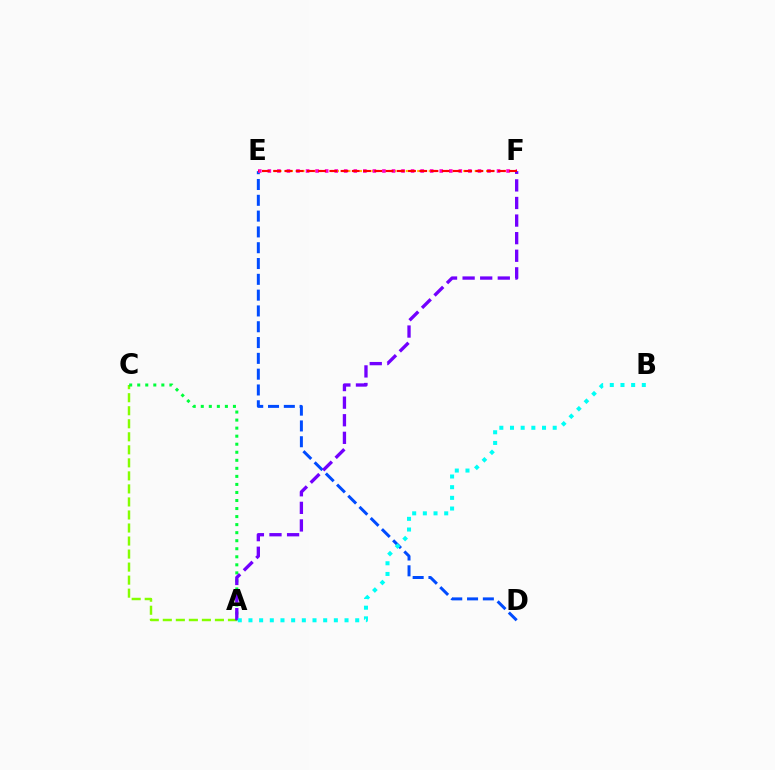{('D', 'E'): [{'color': '#004bff', 'line_style': 'dashed', 'thickness': 2.15}], ('A', 'C'): [{'color': '#84ff00', 'line_style': 'dashed', 'thickness': 1.77}, {'color': '#00ff39', 'line_style': 'dotted', 'thickness': 2.18}], ('E', 'F'): [{'color': '#ffbd00', 'line_style': 'dotted', 'thickness': 1.56}, {'color': '#ff00cf', 'line_style': 'dotted', 'thickness': 2.59}, {'color': '#ff0000', 'line_style': 'dashed', 'thickness': 1.53}], ('A', 'F'): [{'color': '#7200ff', 'line_style': 'dashed', 'thickness': 2.39}], ('A', 'B'): [{'color': '#00fff6', 'line_style': 'dotted', 'thickness': 2.9}]}